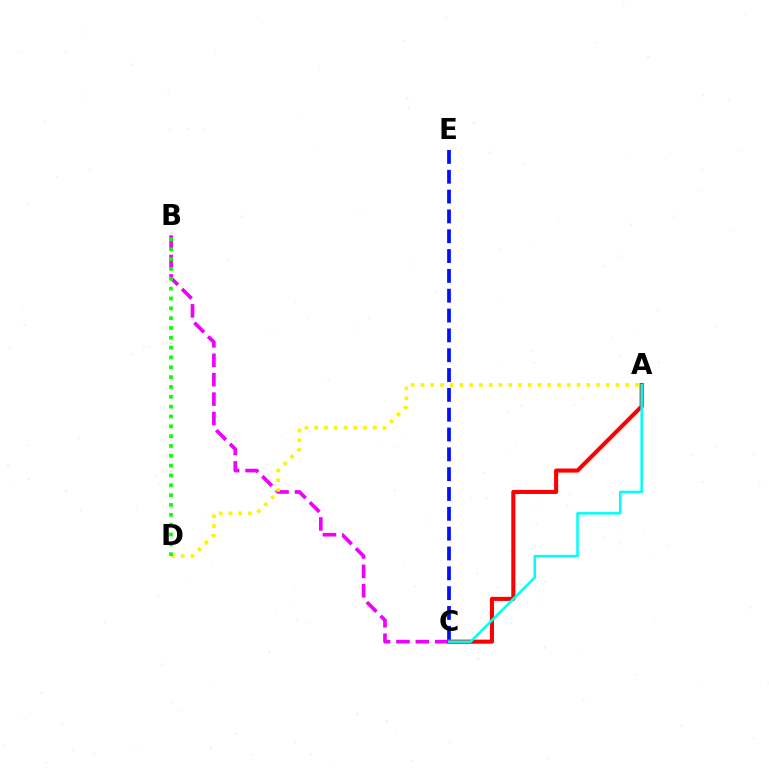{('B', 'C'): [{'color': '#ee00ff', 'line_style': 'dashed', 'thickness': 2.64}], ('A', 'C'): [{'color': '#ff0000', 'line_style': 'solid', 'thickness': 2.94}, {'color': '#00fff6', 'line_style': 'solid', 'thickness': 1.81}], ('A', 'D'): [{'color': '#fcf500', 'line_style': 'dotted', 'thickness': 2.65}], ('B', 'D'): [{'color': '#08ff00', 'line_style': 'dotted', 'thickness': 2.67}], ('C', 'E'): [{'color': '#0010ff', 'line_style': 'dashed', 'thickness': 2.69}]}